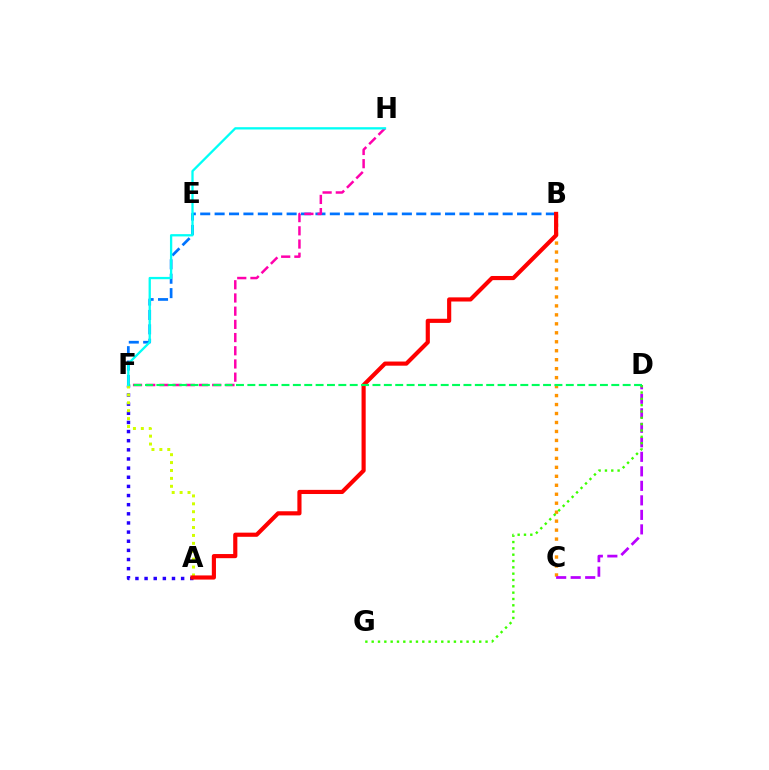{('A', 'F'): [{'color': '#2500ff', 'line_style': 'dotted', 'thickness': 2.48}, {'color': '#d1ff00', 'line_style': 'dotted', 'thickness': 2.15}], ('B', 'C'): [{'color': '#ff9400', 'line_style': 'dotted', 'thickness': 2.44}], ('B', 'F'): [{'color': '#0074ff', 'line_style': 'dashed', 'thickness': 1.96}], ('C', 'D'): [{'color': '#b900ff', 'line_style': 'dashed', 'thickness': 1.97}], ('D', 'G'): [{'color': '#3dff00', 'line_style': 'dotted', 'thickness': 1.72}], ('F', 'H'): [{'color': '#ff00ac', 'line_style': 'dashed', 'thickness': 1.79}, {'color': '#00fff6', 'line_style': 'solid', 'thickness': 1.66}], ('A', 'B'): [{'color': '#ff0000', 'line_style': 'solid', 'thickness': 2.99}], ('D', 'F'): [{'color': '#00ff5c', 'line_style': 'dashed', 'thickness': 1.54}]}